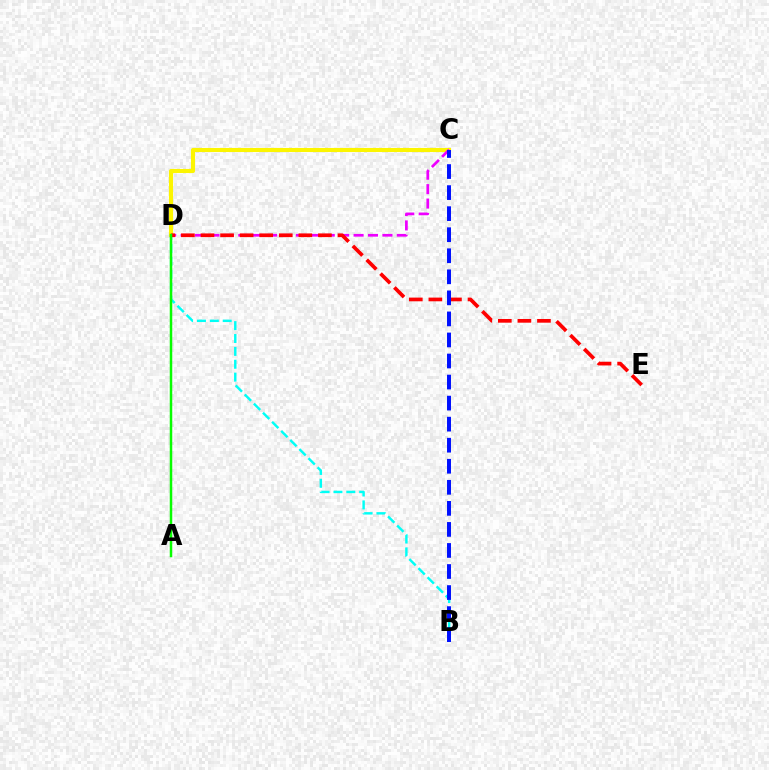{('C', 'D'): [{'color': '#fcf500', 'line_style': 'solid', 'thickness': 2.96}, {'color': '#ee00ff', 'line_style': 'dashed', 'thickness': 1.96}], ('B', 'D'): [{'color': '#00fff6', 'line_style': 'dashed', 'thickness': 1.75}], ('D', 'E'): [{'color': '#ff0000', 'line_style': 'dashed', 'thickness': 2.66}], ('B', 'C'): [{'color': '#0010ff', 'line_style': 'dashed', 'thickness': 2.86}], ('A', 'D'): [{'color': '#08ff00', 'line_style': 'solid', 'thickness': 1.8}]}